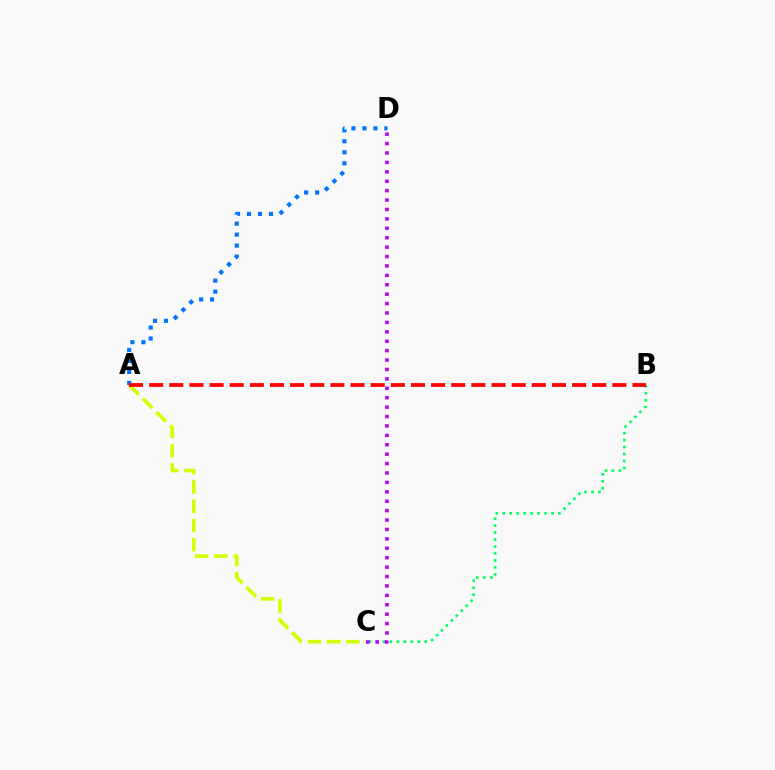{('A', 'D'): [{'color': '#0074ff', 'line_style': 'dotted', 'thickness': 2.99}], ('B', 'C'): [{'color': '#00ff5c', 'line_style': 'dotted', 'thickness': 1.89}], ('A', 'C'): [{'color': '#d1ff00', 'line_style': 'dashed', 'thickness': 2.61}], ('A', 'B'): [{'color': '#ff0000', 'line_style': 'dashed', 'thickness': 2.74}], ('C', 'D'): [{'color': '#b900ff', 'line_style': 'dotted', 'thickness': 2.56}]}